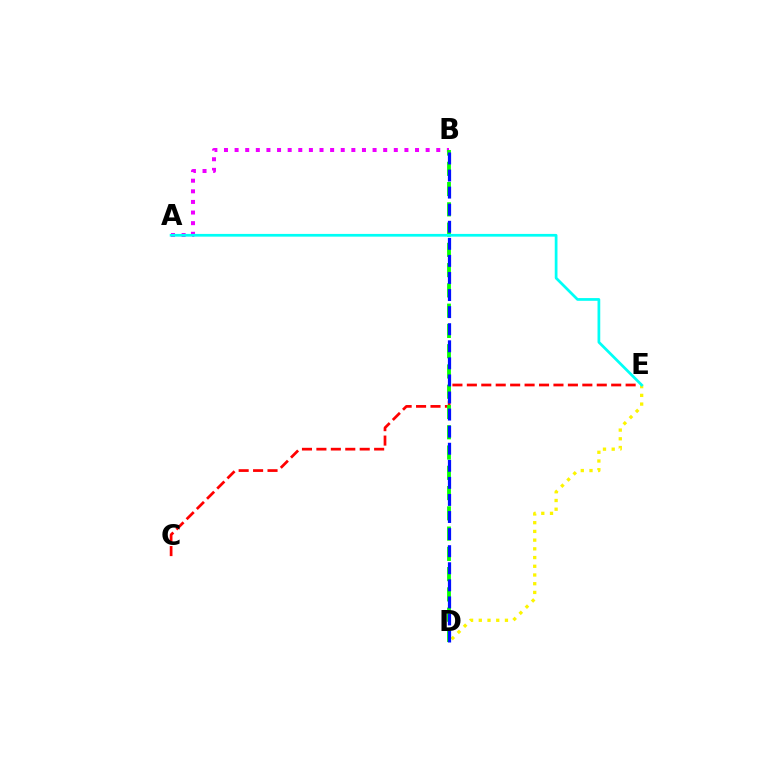{('A', 'B'): [{'color': '#ee00ff', 'line_style': 'dotted', 'thickness': 2.88}], ('C', 'E'): [{'color': '#ff0000', 'line_style': 'dashed', 'thickness': 1.96}], ('D', 'E'): [{'color': '#fcf500', 'line_style': 'dotted', 'thickness': 2.37}], ('B', 'D'): [{'color': '#08ff00', 'line_style': 'dashed', 'thickness': 2.75}, {'color': '#0010ff', 'line_style': 'dashed', 'thickness': 2.32}], ('A', 'E'): [{'color': '#00fff6', 'line_style': 'solid', 'thickness': 1.97}]}